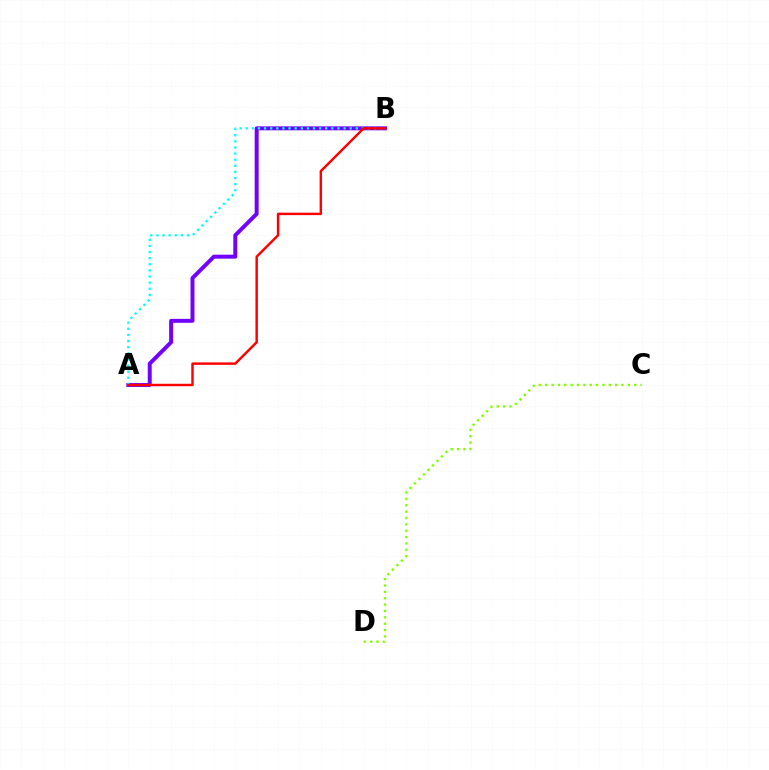{('C', 'D'): [{'color': '#84ff00', 'line_style': 'dotted', 'thickness': 1.73}], ('A', 'B'): [{'color': '#7200ff', 'line_style': 'solid', 'thickness': 2.85}, {'color': '#00fff6', 'line_style': 'dotted', 'thickness': 1.66}, {'color': '#ff0000', 'line_style': 'solid', 'thickness': 1.76}]}